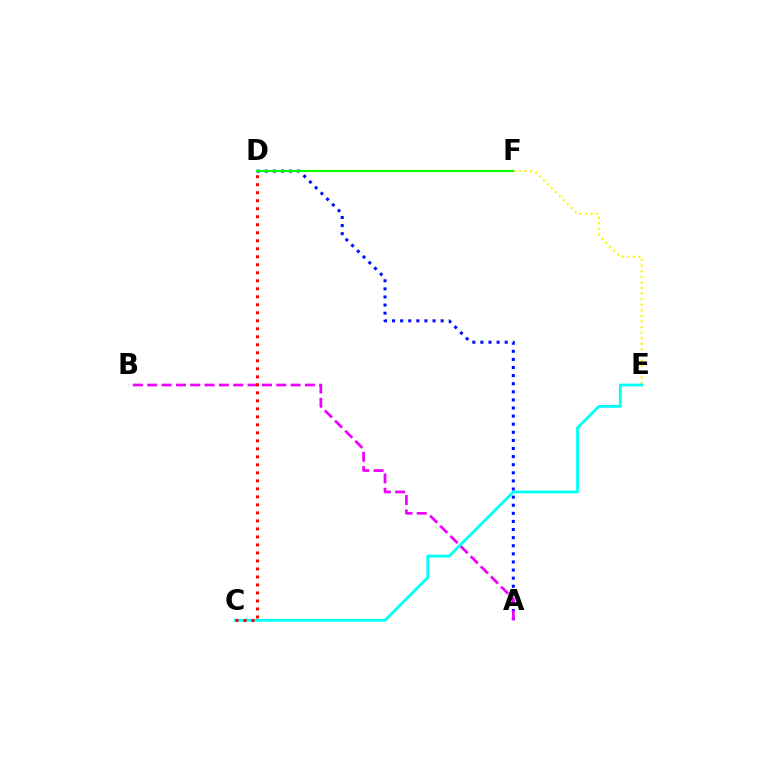{('E', 'F'): [{'color': '#fcf500', 'line_style': 'dotted', 'thickness': 1.52}], ('A', 'D'): [{'color': '#0010ff', 'line_style': 'dotted', 'thickness': 2.2}], ('D', 'F'): [{'color': '#08ff00', 'line_style': 'solid', 'thickness': 1.54}], ('A', 'B'): [{'color': '#ee00ff', 'line_style': 'dashed', 'thickness': 1.95}], ('C', 'E'): [{'color': '#00fff6', 'line_style': 'solid', 'thickness': 2.01}], ('C', 'D'): [{'color': '#ff0000', 'line_style': 'dotted', 'thickness': 2.17}]}